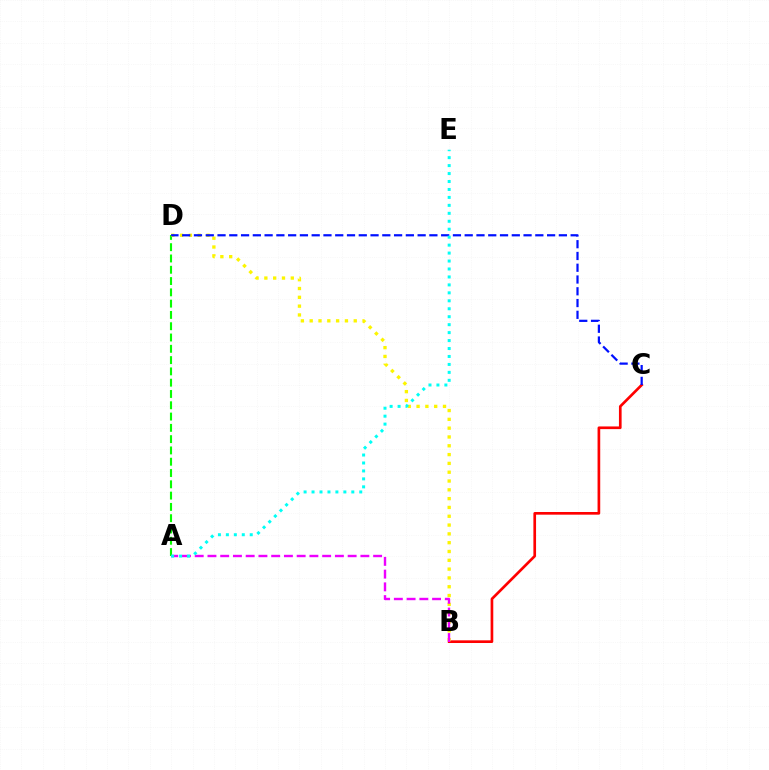{('B', 'C'): [{'color': '#ff0000', 'line_style': 'solid', 'thickness': 1.92}], ('A', 'D'): [{'color': '#08ff00', 'line_style': 'dashed', 'thickness': 1.53}], ('B', 'D'): [{'color': '#fcf500', 'line_style': 'dotted', 'thickness': 2.39}], ('A', 'B'): [{'color': '#ee00ff', 'line_style': 'dashed', 'thickness': 1.73}], ('C', 'D'): [{'color': '#0010ff', 'line_style': 'dashed', 'thickness': 1.6}], ('A', 'E'): [{'color': '#00fff6', 'line_style': 'dotted', 'thickness': 2.16}]}